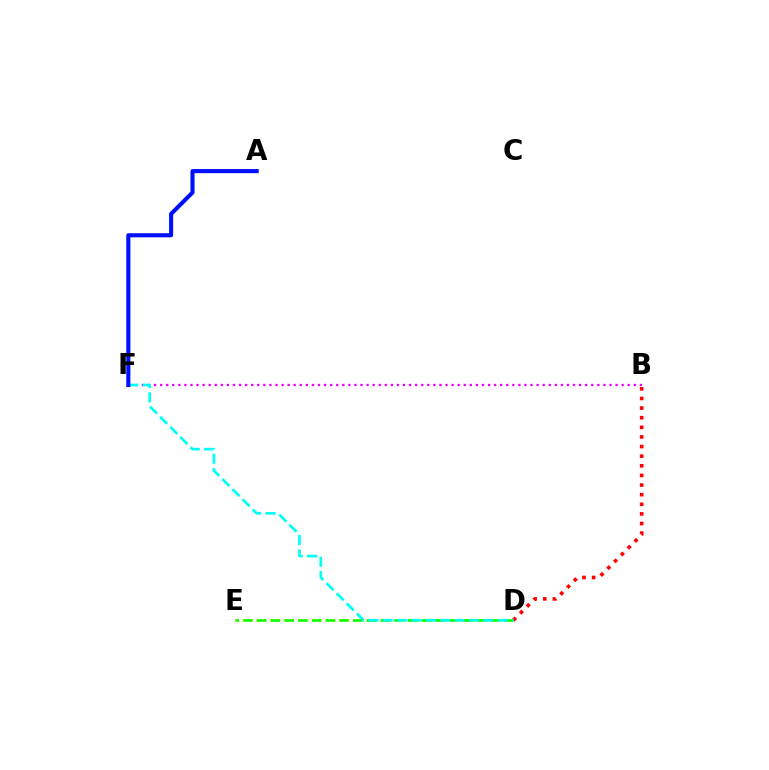{('B', 'F'): [{'color': '#ee00ff', 'line_style': 'dotted', 'thickness': 1.65}], ('B', 'D'): [{'color': '#ff0000', 'line_style': 'dotted', 'thickness': 2.61}], ('D', 'E'): [{'color': '#fcf500', 'line_style': 'dotted', 'thickness': 1.89}, {'color': '#08ff00', 'line_style': 'dashed', 'thickness': 1.86}], ('D', 'F'): [{'color': '#00fff6', 'line_style': 'dashed', 'thickness': 1.95}], ('A', 'F'): [{'color': '#0010ff', 'line_style': 'solid', 'thickness': 2.95}]}